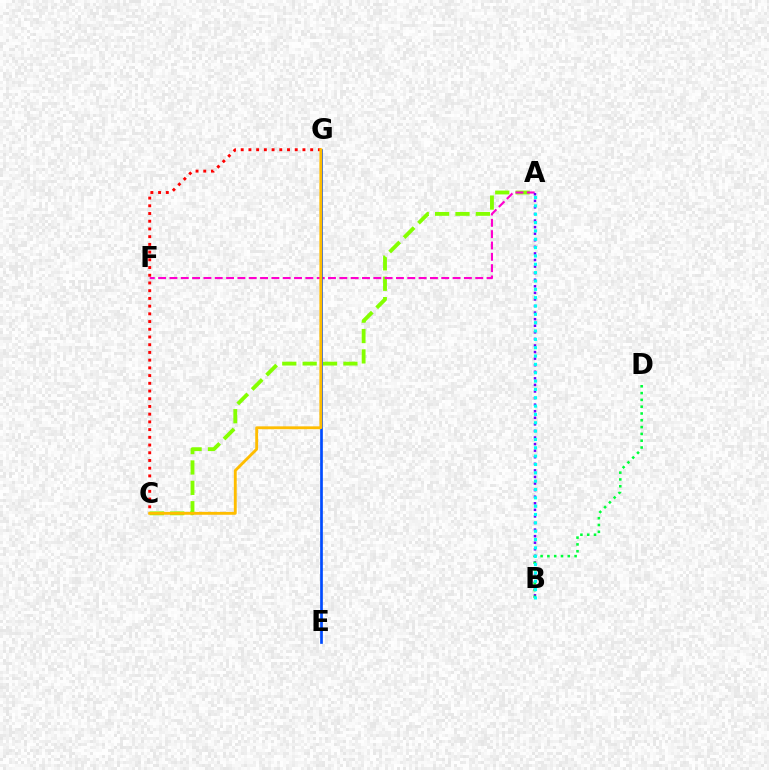{('A', 'C'): [{'color': '#84ff00', 'line_style': 'dashed', 'thickness': 2.77}], ('A', 'F'): [{'color': '#ff00cf', 'line_style': 'dashed', 'thickness': 1.54}], ('A', 'B'): [{'color': '#7200ff', 'line_style': 'dotted', 'thickness': 1.79}, {'color': '#00fff6', 'line_style': 'dotted', 'thickness': 2.27}], ('E', 'G'): [{'color': '#004bff', 'line_style': 'solid', 'thickness': 1.94}], ('B', 'D'): [{'color': '#00ff39', 'line_style': 'dotted', 'thickness': 1.85}], ('C', 'G'): [{'color': '#ff0000', 'line_style': 'dotted', 'thickness': 2.1}, {'color': '#ffbd00', 'line_style': 'solid', 'thickness': 2.06}]}